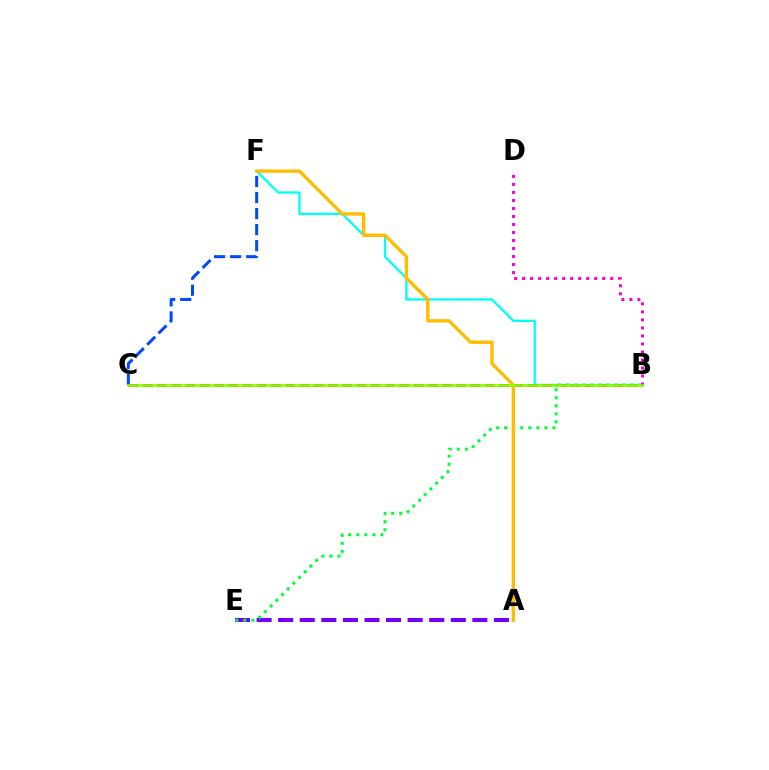{('B', 'F'): [{'color': '#00fff6', 'line_style': 'solid', 'thickness': 1.67}], ('C', 'F'): [{'color': '#004bff', 'line_style': 'dashed', 'thickness': 2.18}], ('A', 'E'): [{'color': '#7200ff', 'line_style': 'dashed', 'thickness': 2.93}], ('B', 'C'): [{'color': '#ff0000', 'line_style': 'dashed', 'thickness': 1.94}, {'color': '#84ff00', 'line_style': 'solid', 'thickness': 1.85}], ('B', 'D'): [{'color': '#ff00cf', 'line_style': 'dotted', 'thickness': 2.18}], ('B', 'E'): [{'color': '#00ff39', 'line_style': 'dotted', 'thickness': 2.19}], ('A', 'F'): [{'color': '#ffbd00', 'line_style': 'solid', 'thickness': 2.43}]}